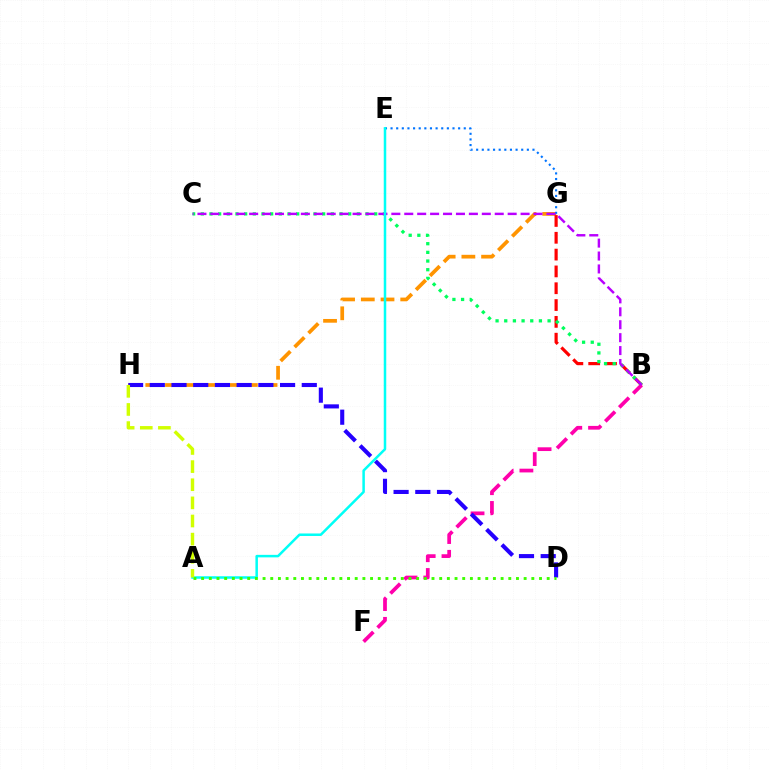{('G', 'H'): [{'color': '#ff9400', 'line_style': 'dashed', 'thickness': 2.68}], ('B', 'G'): [{'color': '#ff0000', 'line_style': 'dashed', 'thickness': 2.29}], ('B', 'C'): [{'color': '#00ff5c', 'line_style': 'dotted', 'thickness': 2.36}, {'color': '#b900ff', 'line_style': 'dashed', 'thickness': 1.76}], ('E', 'G'): [{'color': '#0074ff', 'line_style': 'dotted', 'thickness': 1.53}], ('B', 'F'): [{'color': '#ff00ac', 'line_style': 'dashed', 'thickness': 2.69}], ('D', 'H'): [{'color': '#2500ff', 'line_style': 'dashed', 'thickness': 2.95}], ('A', 'E'): [{'color': '#00fff6', 'line_style': 'solid', 'thickness': 1.81}], ('A', 'D'): [{'color': '#3dff00', 'line_style': 'dotted', 'thickness': 2.09}], ('A', 'H'): [{'color': '#d1ff00', 'line_style': 'dashed', 'thickness': 2.46}]}